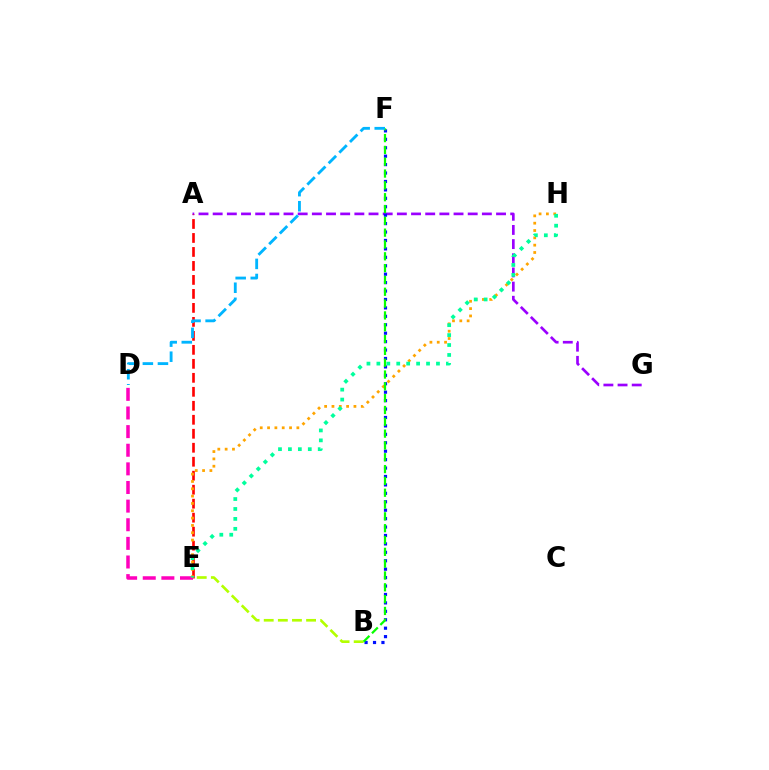{('A', 'G'): [{'color': '#9b00ff', 'line_style': 'dashed', 'thickness': 1.92}], ('A', 'E'): [{'color': '#ff0000', 'line_style': 'dashed', 'thickness': 1.9}], ('B', 'F'): [{'color': '#0010ff', 'line_style': 'dotted', 'thickness': 2.29}, {'color': '#08ff00', 'line_style': 'dashed', 'thickness': 1.61}], ('D', 'E'): [{'color': '#ff00bd', 'line_style': 'dashed', 'thickness': 2.53}], ('B', 'E'): [{'color': '#b3ff00', 'line_style': 'dashed', 'thickness': 1.92}], ('E', 'H'): [{'color': '#ffa500', 'line_style': 'dotted', 'thickness': 1.99}, {'color': '#00ff9d', 'line_style': 'dotted', 'thickness': 2.7}], ('D', 'F'): [{'color': '#00b5ff', 'line_style': 'dashed', 'thickness': 2.05}]}